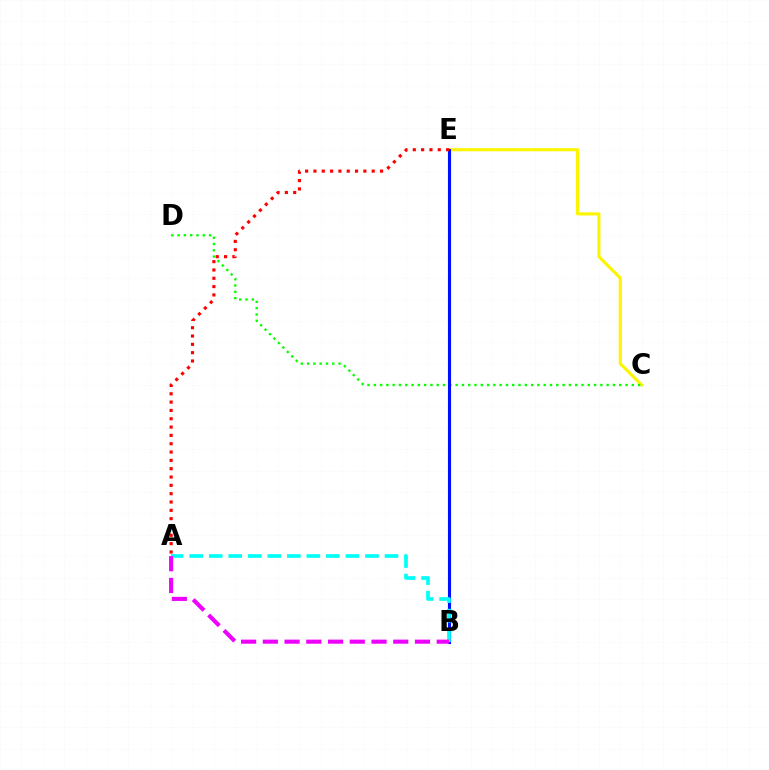{('C', 'E'): [{'color': '#fcf500', 'line_style': 'solid', 'thickness': 2.24}], ('C', 'D'): [{'color': '#08ff00', 'line_style': 'dotted', 'thickness': 1.71}], ('B', 'E'): [{'color': '#0010ff', 'line_style': 'solid', 'thickness': 2.23}], ('A', 'B'): [{'color': '#00fff6', 'line_style': 'dashed', 'thickness': 2.65}, {'color': '#ee00ff', 'line_style': 'dashed', 'thickness': 2.95}], ('A', 'E'): [{'color': '#ff0000', 'line_style': 'dotted', 'thickness': 2.26}]}